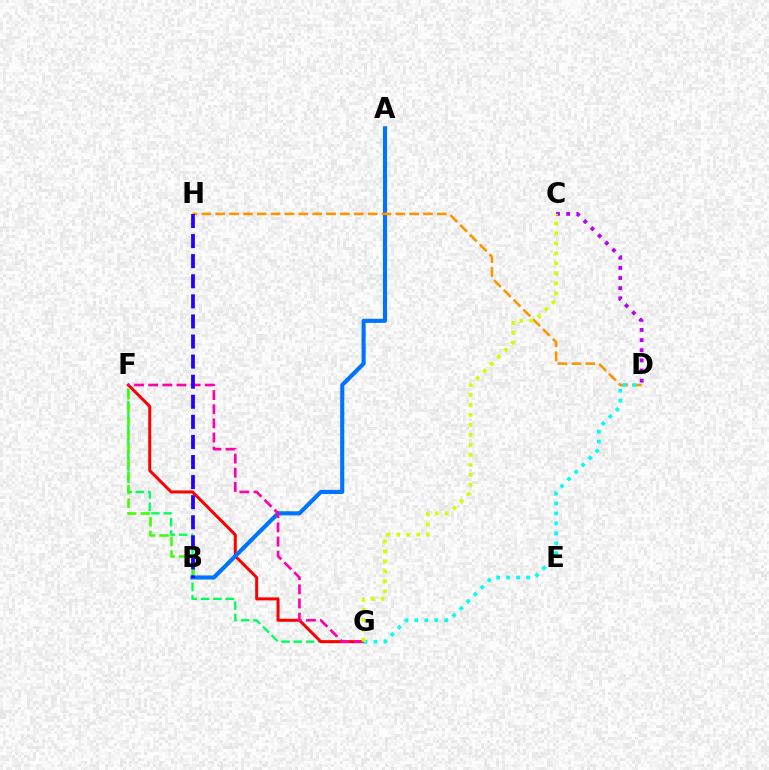{('F', 'G'): [{'color': '#00ff5c', 'line_style': 'dashed', 'thickness': 1.67}, {'color': '#ff0000', 'line_style': 'solid', 'thickness': 2.16}, {'color': '#ff00ac', 'line_style': 'dashed', 'thickness': 1.92}], ('B', 'F'): [{'color': '#3dff00', 'line_style': 'dashed', 'thickness': 1.84}], ('A', 'B'): [{'color': '#0074ff', 'line_style': 'solid', 'thickness': 2.96}], ('D', 'H'): [{'color': '#ff9400', 'line_style': 'dashed', 'thickness': 1.88}], ('C', 'D'): [{'color': '#b900ff', 'line_style': 'dotted', 'thickness': 2.75}], ('B', 'H'): [{'color': '#2500ff', 'line_style': 'dashed', 'thickness': 2.73}], ('D', 'G'): [{'color': '#00fff6', 'line_style': 'dotted', 'thickness': 2.7}], ('C', 'G'): [{'color': '#d1ff00', 'line_style': 'dotted', 'thickness': 2.71}]}